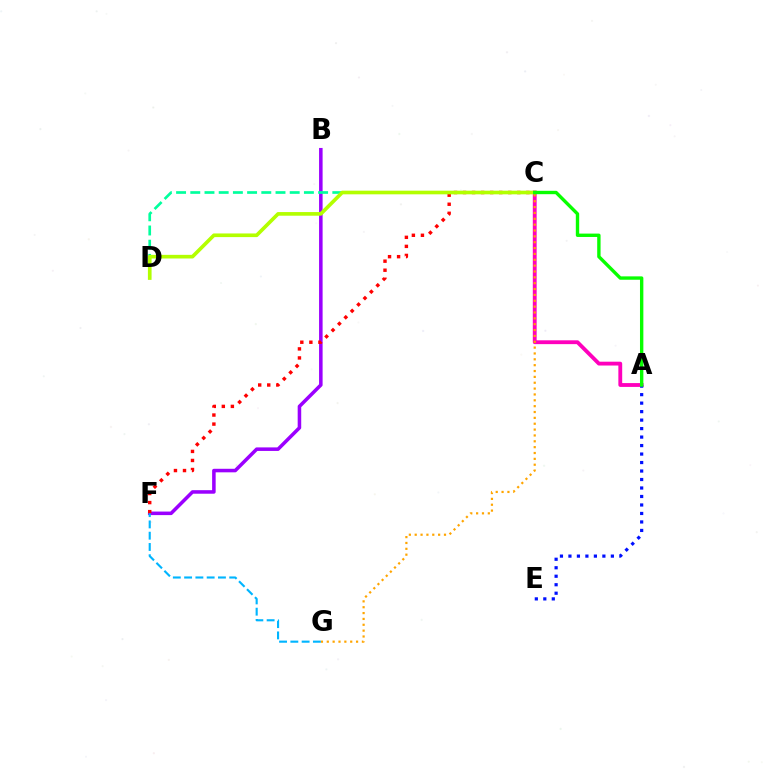{('A', 'C'): [{'color': '#ff00bd', 'line_style': 'solid', 'thickness': 2.76}, {'color': '#08ff00', 'line_style': 'solid', 'thickness': 2.43}], ('B', 'F'): [{'color': '#9b00ff', 'line_style': 'solid', 'thickness': 2.55}], ('A', 'E'): [{'color': '#0010ff', 'line_style': 'dotted', 'thickness': 2.31}], ('C', 'G'): [{'color': '#ffa500', 'line_style': 'dotted', 'thickness': 1.59}], ('C', 'F'): [{'color': '#ff0000', 'line_style': 'dotted', 'thickness': 2.46}], ('F', 'G'): [{'color': '#00b5ff', 'line_style': 'dashed', 'thickness': 1.53}], ('C', 'D'): [{'color': '#00ff9d', 'line_style': 'dashed', 'thickness': 1.93}, {'color': '#b3ff00', 'line_style': 'solid', 'thickness': 2.63}]}